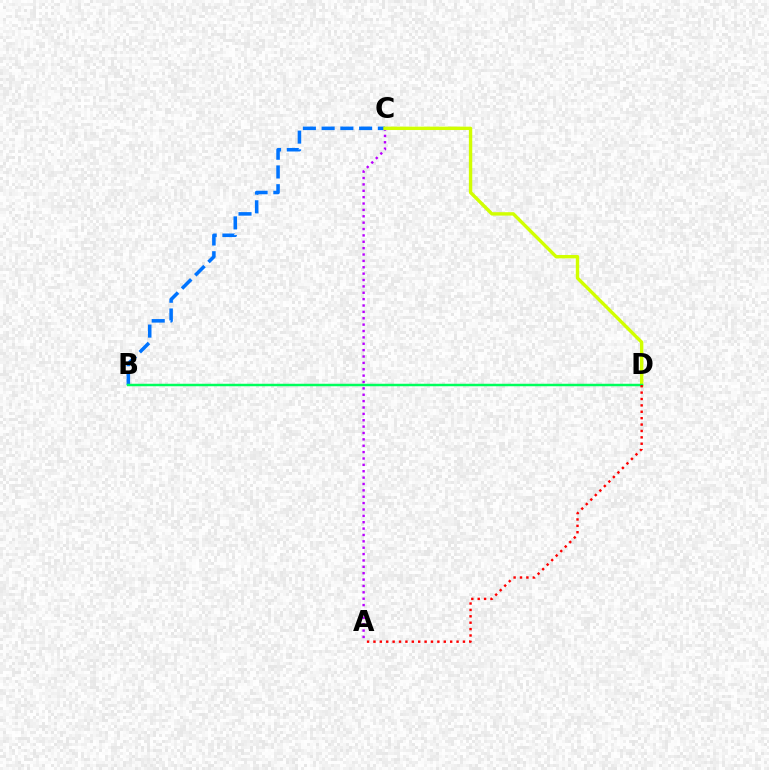{('A', 'C'): [{'color': '#b900ff', 'line_style': 'dotted', 'thickness': 1.73}], ('B', 'C'): [{'color': '#0074ff', 'line_style': 'dashed', 'thickness': 2.55}], ('C', 'D'): [{'color': '#d1ff00', 'line_style': 'solid', 'thickness': 2.44}], ('B', 'D'): [{'color': '#00ff5c', 'line_style': 'solid', 'thickness': 1.79}], ('A', 'D'): [{'color': '#ff0000', 'line_style': 'dotted', 'thickness': 1.74}]}